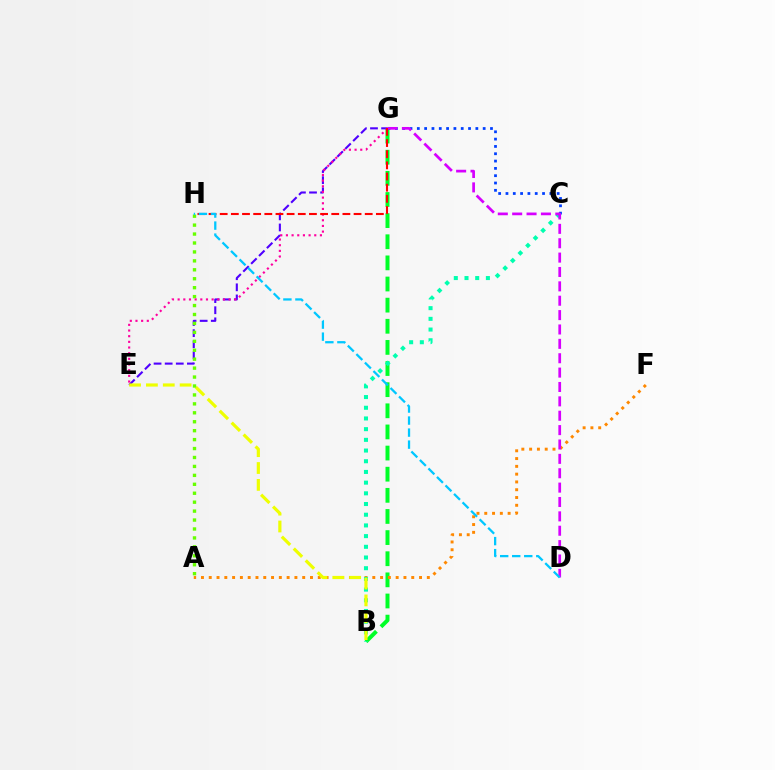{('B', 'G'): [{'color': '#00ff27', 'line_style': 'dashed', 'thickness': 2.87}], ('A', 'F'): [{'color': '#ff8800', 'line_style': 'dotted', 'thickness': 2.12}], ('C', 'G'): [{'color': '#003fff', 'line_style': 'dotted', 'thickness': 1.99}], ('B', 'C'): [{'color': '#00ffaf', 'line_style': 'dotted', 'thickness': 2.91}], ('E', 'G'): [{'color': '#4f00ff', 'line_style': 'dashed', 'thickness': 1.51}, {'color': '#ff00a0', 'line_style': 'dotted', 'thickness': 1.54}], ('B', 'E'): [{'color': '#eeff00', 'line_style': 'dashed', 'thickness': 2.29}], ('D', 'G'): [{'color': '#d600ff', 'line_style': 'dashed', 'thickness': 1.95}], ('A', 'H'): [{'color': '#66ff00', 'line_style': 'dotted', 'thickness': 2.43}], ('G', 'H'): [{'color': '#ff0000', 'line_style': 'dashed', 'thickness': 1.52}], ('D', 'H'): [{'color': '#00c7ff', 'line_style': 'dashed', 'thickness': 1.63}]}